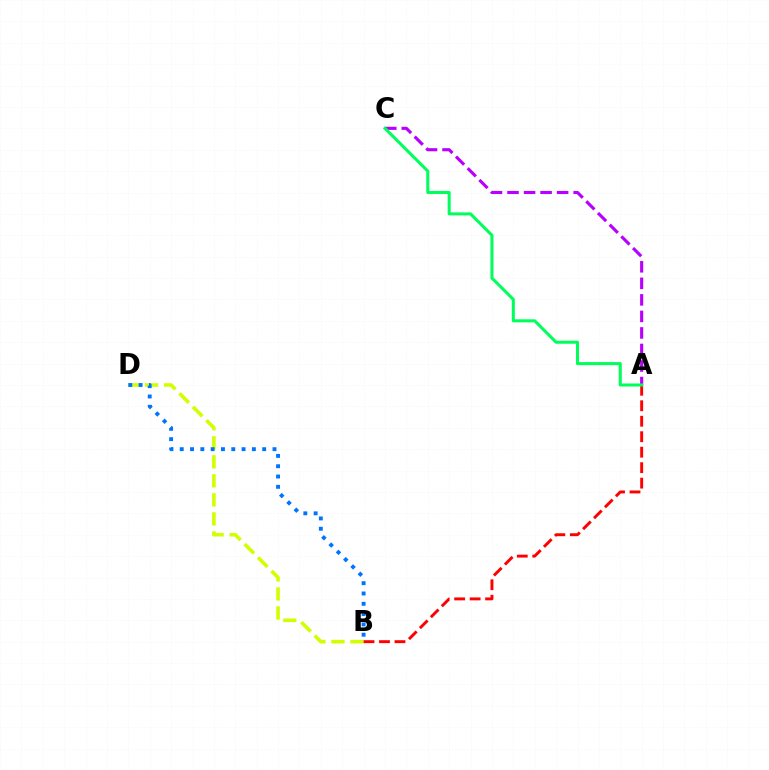{('A', 'C'): [{'color': '#b900ff', 'line_style': 'dashed', 'thickness': 2.25}, {'color': '#00ff5c', 'line_style': 'solid', 'thickness': 2.19}], ('B', 'D'): [{'color': '#d1ff00', 'line_style': 'dashed', 'thickness': 2.58}, {'color': '#0074ff', 'line_style': 'dotted', 'thickness': 2.8}], ('A', 'B'): [{'color': '#ff0000', 'line_style': 'dashed', 'thickness': 2.1}]}